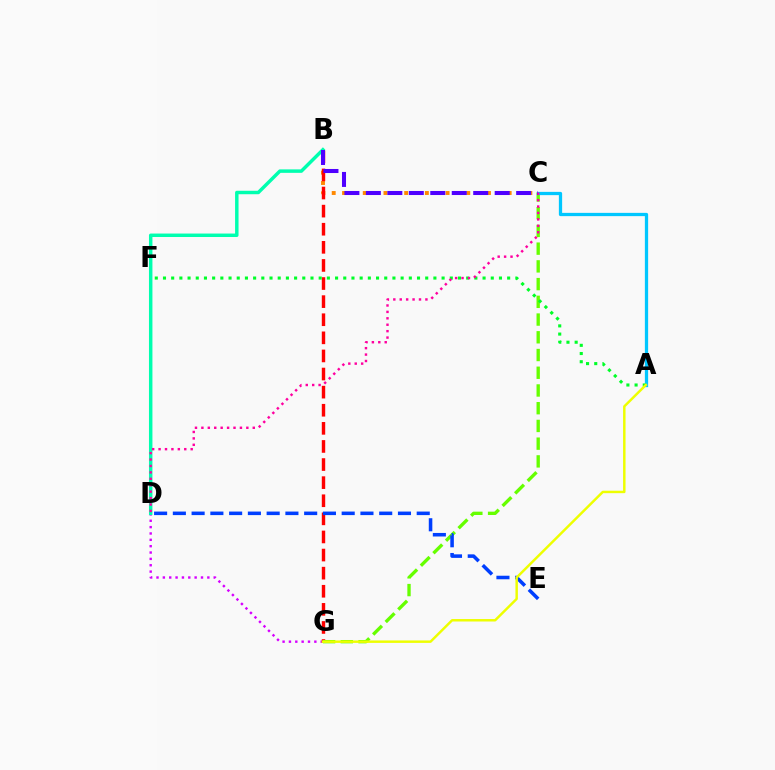{('D', 'G'): [{'color': '#d600ff', 'line_style': 'dotted', 'thickness': 1.73}], ('B', 'C'): [{'color': '#ff8800', 'line_style': 'dotted', 'thickness': 2.81}, {'color': '#4f00ff', 'line_style': 'dashed', 'thickness': 2.92}], ('B', 'G'): [{'color': '#ff0000', 'line_style': 'dashed', 'thickness': 2.46}], ('B', 'D'): [{'color': '#00ffaf', 'line_style': 'solid', 'thickness': 2.49}], ('C', 'G'): [{'color': '#66ff00', 'line_style': 'dashed', 'thickness': 2.41}], ('A', 'C'): [{'color': '#00c7ff', 'line_style': 'solid', 'thickness': 2.35}], ('A', 'F'): [{'color': '#00ff27', 'line_style': 'dotted', 'thickness': 2.23}], ('C', 'D'): [{'color': '#ff00a0', 'line_style': 'dotted', 'thickness': 1.74}], ('D', 'E'): [{'color': '#003fff', 'line_style': 'dashed', 'thickness': 2.55}], ('A', 'G'): [{'color': '#eeff00', 'line_style': 'solid', 'thickness': 1.77}]}